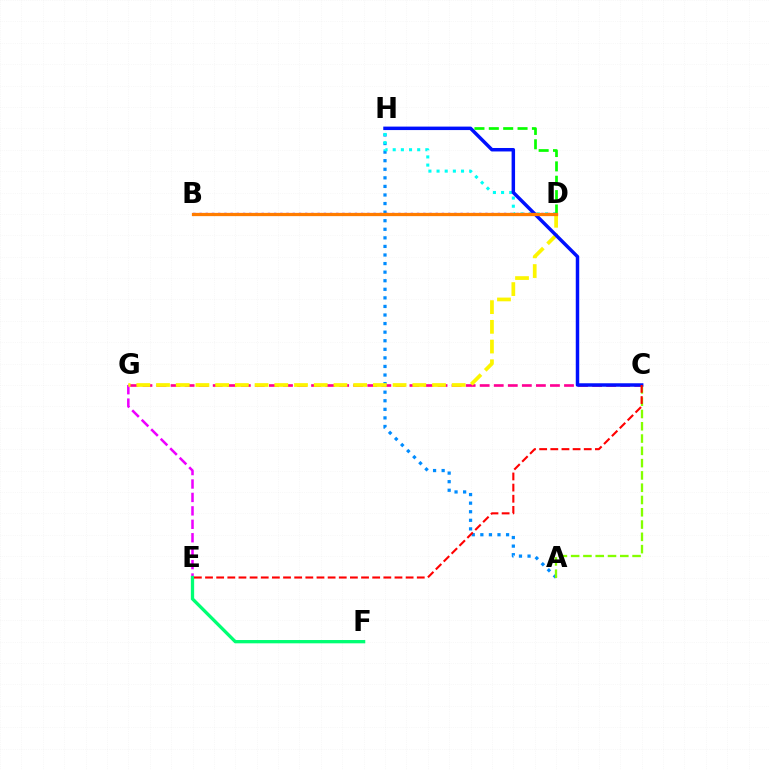{('C', 'G'): [{'color': '#ff0094', 'line_style': 'dashed', 'thickness': 1.91}], ('A', 'H'): [{'color': '#008cff', 'line_style': 'dotted', 'thickness': 2.33}], ('E', 'G'): [{'color': '#ee00ff', 'line_style': 'dashed', 'thickness': 1.82}], ('D', 'H'): [{'color': '#00fff6', 'line_style': 'dotted', 'thickness': 2.22}, {'color': '#08ff00', 'line_style': 'dashed', 'thickness': 1.95}], ('A', 'C'): [{'color': '#84ff00', 'line_style': 'dashed', 'thickness': 1.67}], ('B', 'D'): [{'color': '#7200ff', 'line_style': 'dotted', 'thickness': 1.69}, {'color': '#ff7c00', 'line_style': 'solid', 'thickness': 2.34}], ('D', 'G'): [{'color': '#fcf500', 'line_style': 'dashed', 'thickness': 2.68}], ('C', 'H'): [{'color': '#0010ff', 'line_style': 'solid', 'thickness': 2.5}], ('E', 'F'): [{'color': '#00ff74', 'line_style': 'solid', 'thickness': 2.38}], ('C', 'E'): [{'color': '#ff0000', 'line_style': 'dashed', 'thickness': 1.51}]}